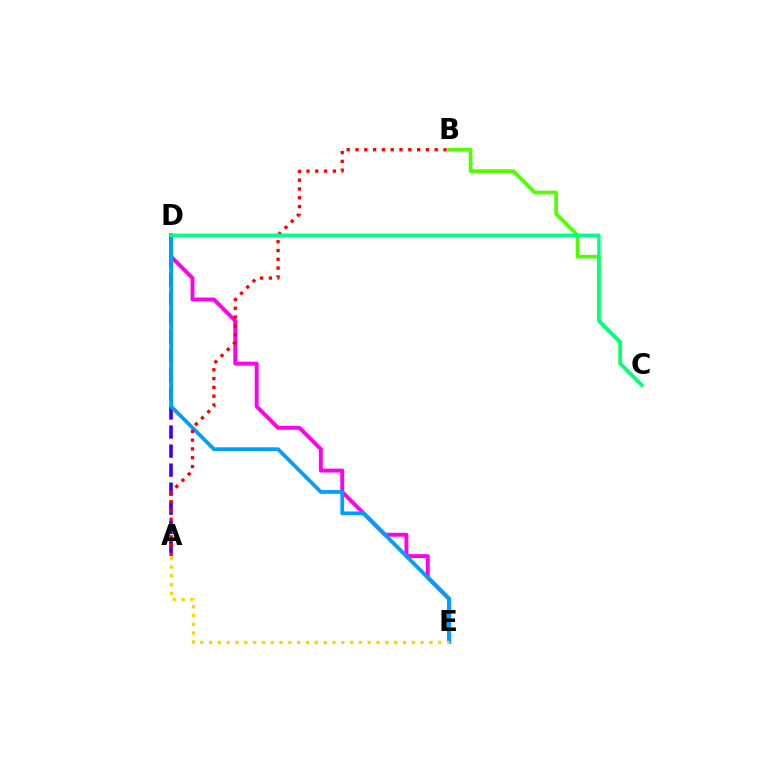{('A', 'D'): [{'color': '#3700ff', 'line_style': 'dashed', 'thickness': 2.59}], ('B', 'C'): [{'color': '#4fff00', 'line_style': 'solid', 'thickness': 2.66}], ('D', 'E'): [{'color': '#ff00ed', 'line_style': 'solid', 'thickness': 2.8}, {'color': '#009eff', 'line_style': 'solid', 'thickness': 2.7}], ('A', 'B'): [{'color': '#ff0000', 'line_style': 'dotted', 'thickness': 2.39}], ('A', 'E'): [{'color': '#ffd500', 'line_style': 'dotted', 'thickness': 2.39}], ('C', 'D'): [{'color': '#00ff86', 'line_style': 'solid', 'thickness': 2.46}]}